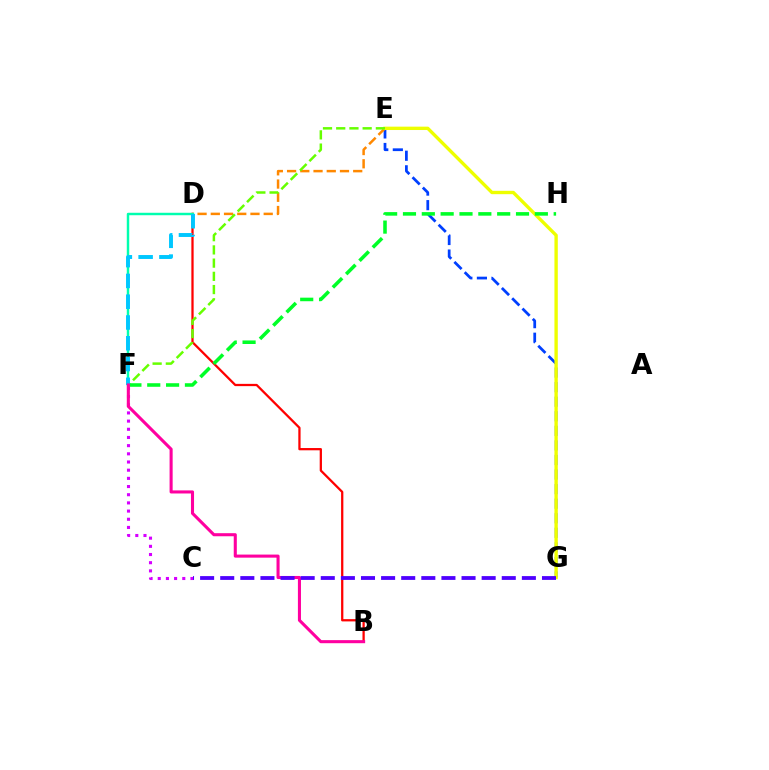{('E', 'G'): [{'color': '#003fff', 'line_style': 'dashed', 'thickness': 1.98}, {'color': '#eeff00', 'line_style': 'solid', 'thickness': 2.42}], ('D', 'E'): [{'color': '#ff8800', 'line_style': 'dashed', 'thickness': 1.8}], ('B', 'D'): [{'color': '#ff0000', 'line_style': 'solid', 'thickness': 1.63}], ('E', 'F'): [{'color': '#66ff00', 'line_style': 'dashed', 'thickness': 1.8}], ('F', 'H'): [{'color': '#00ff27', 'line_style': 'dashed', 'thickness': 2.56}], ('D', 'F'): [{'color': '#00ffaf', 'line_style': 'solid', 'thickness': 1.77}, {'color': '#00c7ff', 'line_style': 'dashed', 'thickness': 2.82}], ('C', 'F'): [{'color': '#d600ff', 'line_style': 'dotted', 'thickness': 2.22}], ('B', 'F'): [{'color': '#ff00a0', 'line_style': 'solid', 'thickness': 2.21}], ('C', 'G'): [{'color': '#4f00ff', 'line_style': 'dashed', 'thickness': 2.73}]}